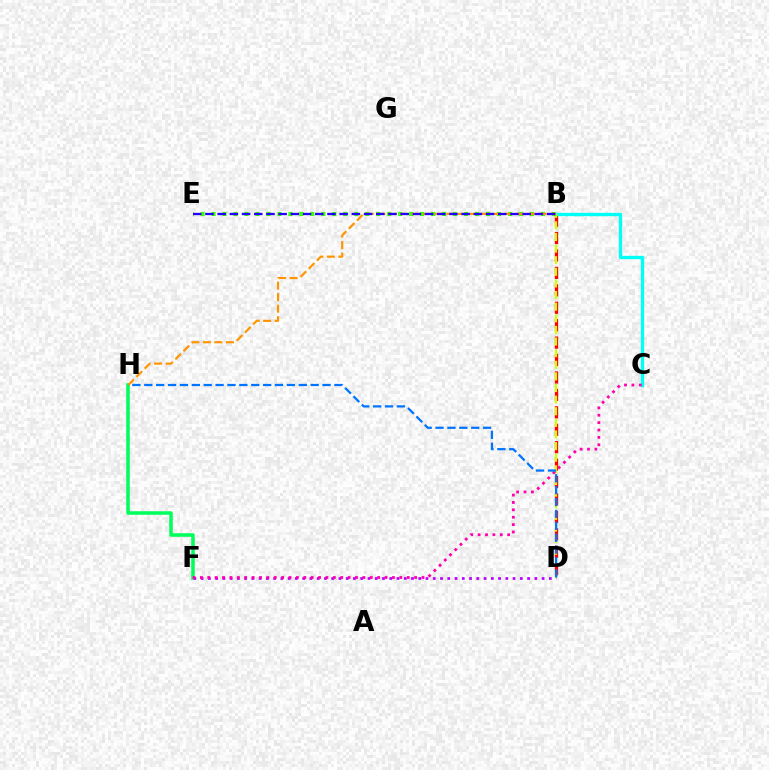{('B', 'D'): [{'color': '#ff0000', 'line_style': 'dashed', 'thickness': 2.37}, {'color': '#d1ff00', 'line_style': 'dashed', 'thickness': 1.58}], ('F', 'H'): [{'color': '#00ff5c', 'line_style': 'solid', 'thickness': 2.54}], ('B', 'C'): [{'color': '#00fff6', 'line_style': 'solid', 'thickness': 2.41}], ('B', 'E'): [{'color': '#3dff00', 'line_style': 'dotted', 'thickness': 2.98}, {'color': '#2500ff', 'line_style': 'dashed', 'thickness': 1.66}], ('D', 'F'): [{'color': '#b900ff', 'line_style': 'dotted', 'thickness': 1.97}], ('C', 'F'): [{'color': '#ff00ac', 'line_style': 'dotted', 'thickness': 2.01}], ('D', 'H'): [{'color': '#0074ff', 'line_style': 'dashed', 'thickness': 1.61}], ('B', 'H'): [{'color': '#ff9400', 'line_style': 'dashed', 'thickness': 1.57}]}